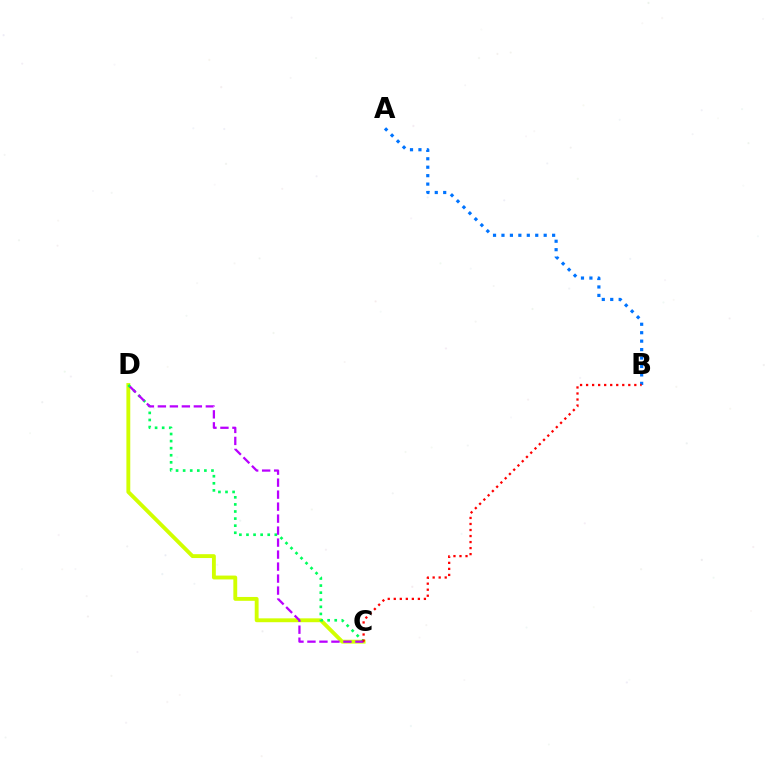{('A', 'B'): [{'color': '#0074ff', 'line_style': 'dotted', 'thickness': 2.29}], ('C', 'D'): [{'color': '#d1ff00', 'line_style': 'solid', 'thickness': 2.78}, {'color': '#00ff5c', 'line_style': 'dotted', 'thickness': 1.92}, {'color': '#b900ff', 'line_style': 'dashed', 'thickness': 1.63}], ('B', 'C'): [{'color': '#ff0000', 'line_style': 'dotted', 'thickness': 1.64}]}